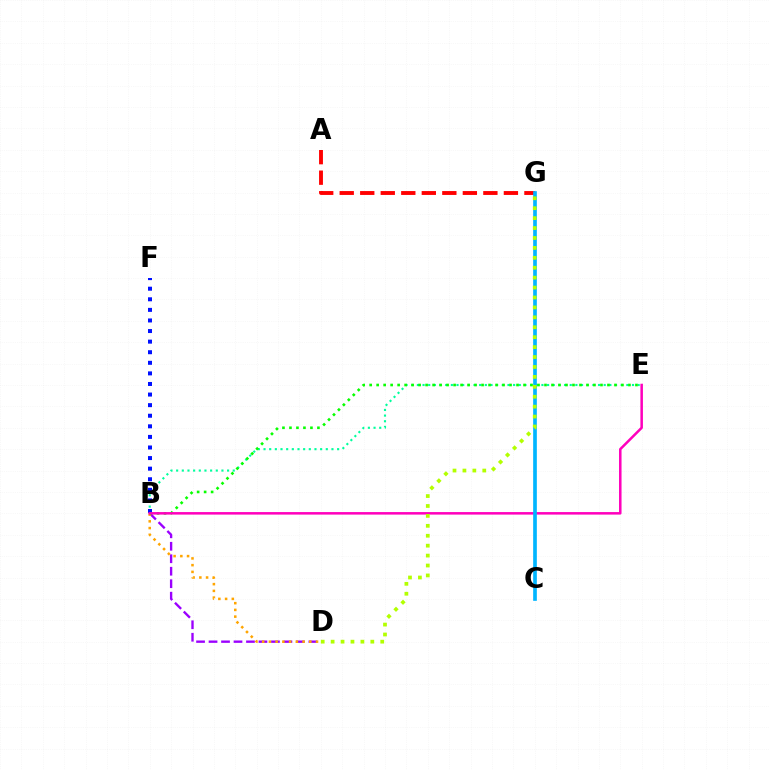{('A', 'G'): [{'color': '#ff0000', 'line_style': 'dashed', 'thickness': 2.79}], ('B', 'D'): [{'color': '#9b00ff', 'line_style': 'dashed', 'thickness': 1.7}, {'color': '#ffa500', 'line_style': 'dotted', 'thickness': 1.83}], ('B', 'E'): [{'color': '#00ff9d', 'line_style': 'dotted', 'thickness': 1.54}, {'color': '#08ff00', 'line_style': 'dotted', 'thickness': 1.9}, {'color': '#ff00bd', 'line_style': 'solid', 'thickness': 1.81}], ('B', 'F'): [{'color': '#0010ff', 'line_style': 'dotted', 'thickness': 2.88}], ('C', 'G'): [{'color': '#00b5ff', 'line_style': 'solid', 'thickness': 2.64}], ('D', 'G'): [{'color': '#b3ff00', 'line_style': 'dotted', 'thickness': 2.7}]}